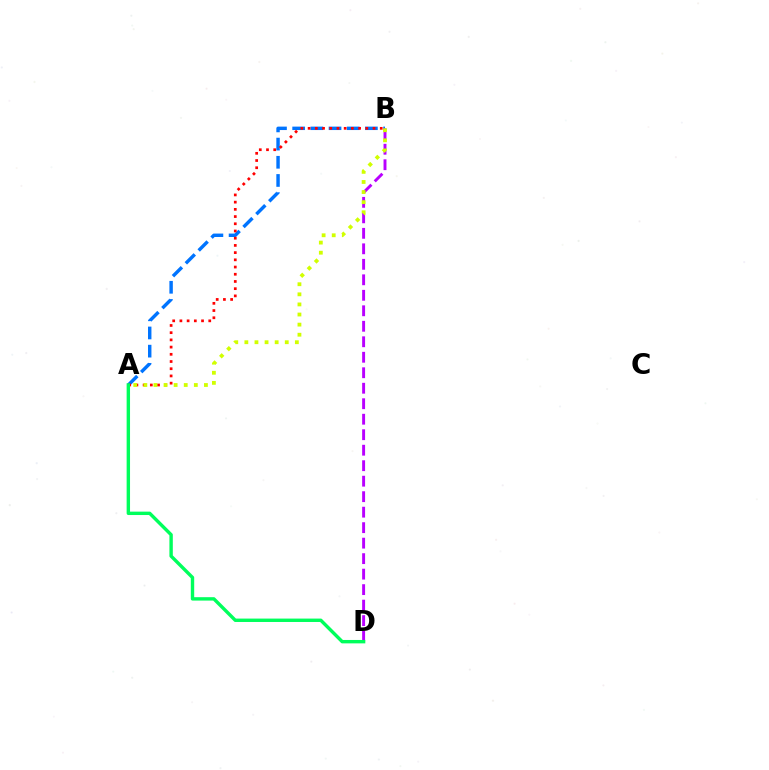{('A', 'B'): [{'color': '#0074ff', 'line_style': 'dashed', 'thickness': 2.47}, {'color': '#ff0000', 'line_style': 'dotted', 'thickness': 1.96}, {'color': '#d1ff00', 'line_style': 'dotted', 'thickness': 2.74}], ('B', 'D'): [{'color': '#b900ff', 'line_style': 'dashed', 'thickness': 2.1}], ('A', 'D'): [{'color': '#00ff5c', 'line_style': 'solid', 'thickness': 2.45}]}